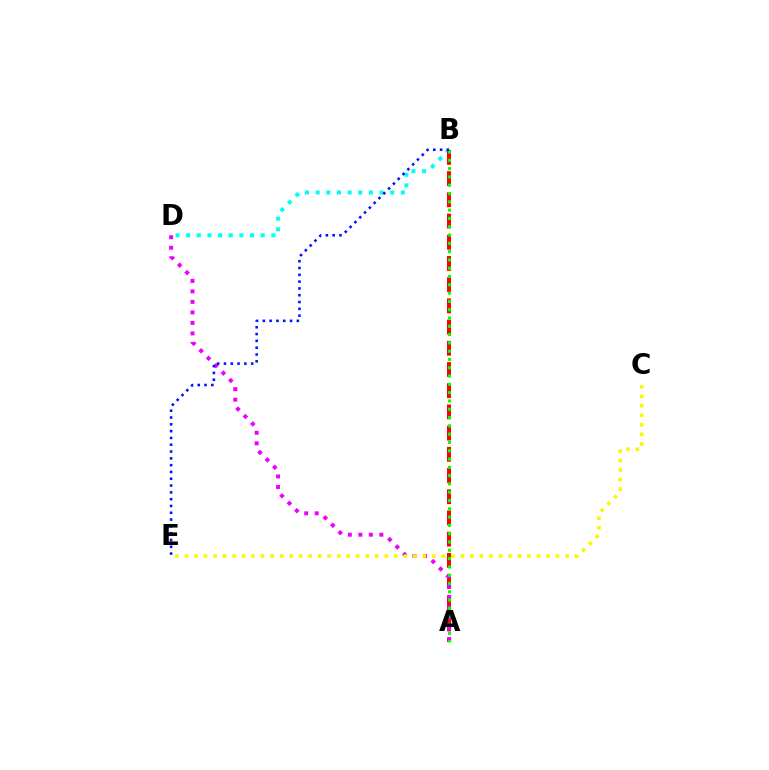{('B', 'D'): [{'color': '#00fff6', 'line_style': 'dotted', 'thickness': 2.89}], ('A', 'B'): [{'color': '#ff0000', 'line_style': 'dashed', 'thickness': 2.88}, {'color': '#08ff00', 'line_style': 'dotted', 'thickness': 2.25}], ('A', 'D'): [{'color': '#ee00ff', 'line_style': 'dotted', 'thickness': 2.85}], ('C', 'E'): [{'color': '#fcf500', 'line_style': 'dotted', 'thickness': 2.59}], ('B', 'E'): [{'color': '#0010ff', 'line_style': 'dotted', 'thickness': 1.85}]}